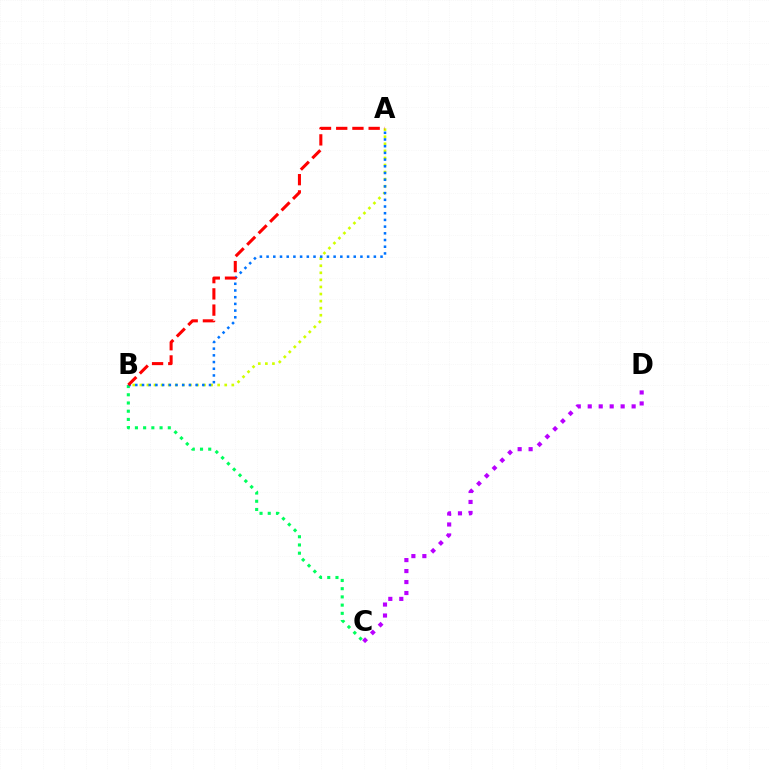{('A', 'B'): [{'color': '#d1ff00', 'line_style': 'dotted', 'thickness': 1.92}, {'color': '#0074ff', 'line_style': 'dotted', 'thickness': 1.82}, {'color': '#ff0000', 'line_style': 'dashed', 'thickness': 2.2}], ('B', 'C'): [{'color': '#00ff5c', 'line_style': 'dotted', 'thickness': 2.23}], ('C', 'D'): [{'color': '#b900ff', 'line_style': 'dotted', 'thickness': 2.98}]}